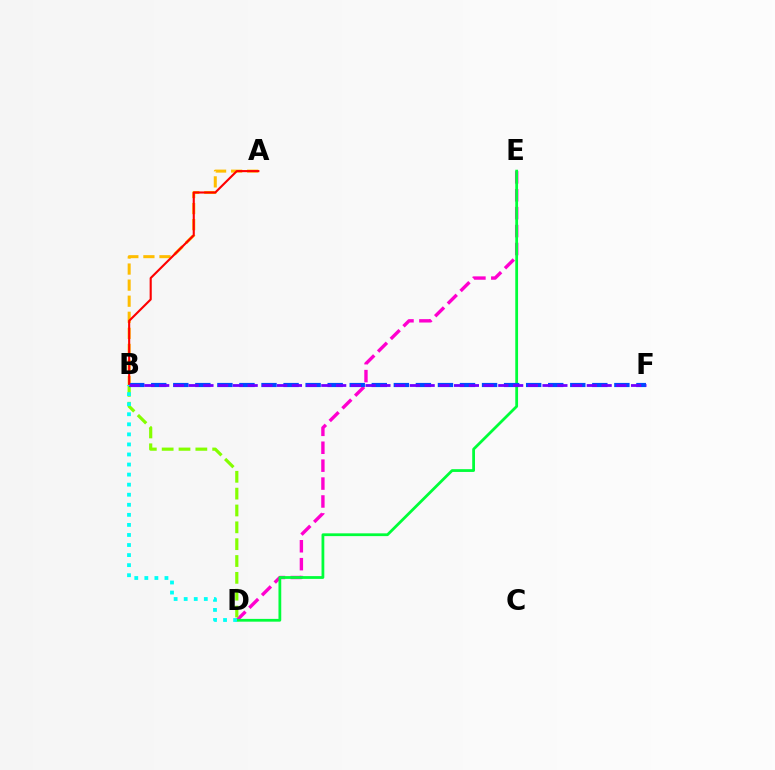{('D', 'E'): [{'color': '#ff00cf', 'line_style': 'dashed', 'thickness': 2.43}, {'color': '#00ff39', 'line_style': 'solid', 'thickness': 2.0}], ('B', 'D'): [{'color': '#84ff00', 'line_style': 'dashed', 'thickness': 2.29}, {'color': '#00fff6', 'line_style': 'dotted', 'thickness': 2.73}], ('A', 'B'): [{'color': '#ffbd00', 'line_style': 'dashed', 'thickness': 2.18}, {'color': '#ff0000', 'line_style': 'solid', 'thickness': 1.52}], ('B', 'F'): [{'color': '#004bff', 'line_style': 'dashed', 'thickness': 3.0}, {'color': '#7200ff', 'line_style': 'dashed', 'thickness': 2.0}]}